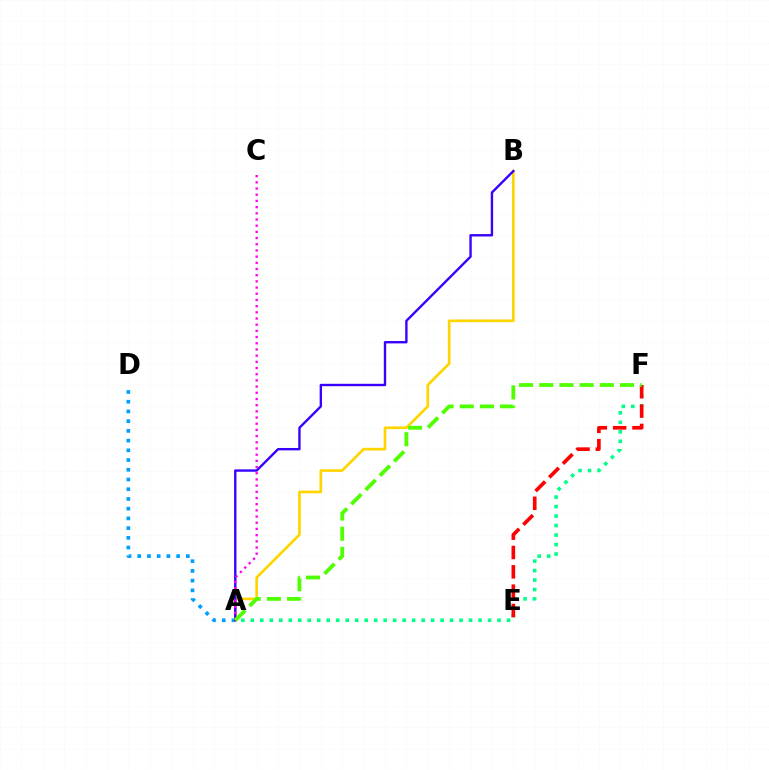{('A', 'F'): [{'color': '#00ff86', 'line_style': 'dotted', 'thickness': 2.58}, {'color': '#4fff00', 'line_style': 'dashed', 'thickness': 2.74}], ('A', 'D'): [{'color': '#009eff', 'line_style': 'dotted', 'thickness': 2.64}], ('A', 'B'): [{'color': '#ffd500', 'line_style': 'solid', 'thickness': 1.93}, {'color': '#3700ff', 'line_style': 'solid', 'thickness': 1.71}], ('E', 'F'): [{'color': '#ff0000', 'line_style': 'dashed', 'thickness': 2.63}], ('A', 'C'): [{'color': '#ff00ed', 'line_style': 'dotted', 'thickness': 1.68}]}